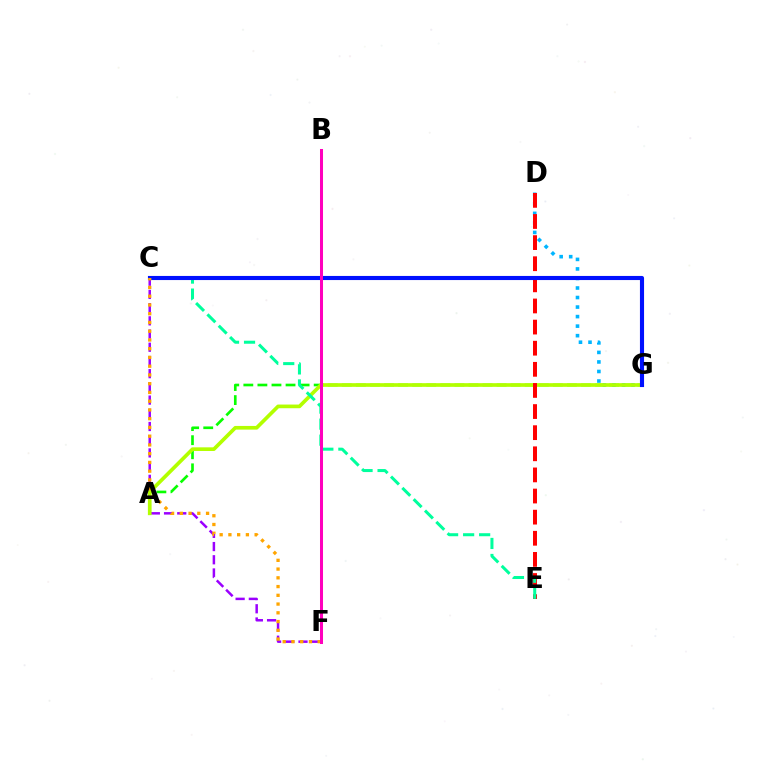{('A', 'G'): [{'color': '#08ff00', 'line_style': 'dashed', 'thickness': 1.91}, {'color': '#b3ff00', 'line_style': 'solid', 'thickness': 2.64}], ('D', 'G'): [{'color': '#00b5ff', 'line_style': 'dotted', 'thickness': 2.59}], ('C', 'F'): [{'color': '#9b00ff', 'line_style': 'dashed', 'thickness': 1.79}, {'color': '#ffa500', 'line_style': 'dotted', 'thickness': 2.38}], ('D', 'E'): [{'color': '#ff0000', 'line_style': 'dashed', 'thickness': 2.87}], ('C', 'E'): [{'color': '#00ff9d', 'line_style': 'dashed', 'thickness': 2.18}], ('C', 'G'): [{'color': '#0010ff', 'line_style': 'solid', 'thickness': 2.96}], ('B', 'F'): [{'color': '#ff00bd', 'line_style': 'solid', 'thickness': 2.17}]}